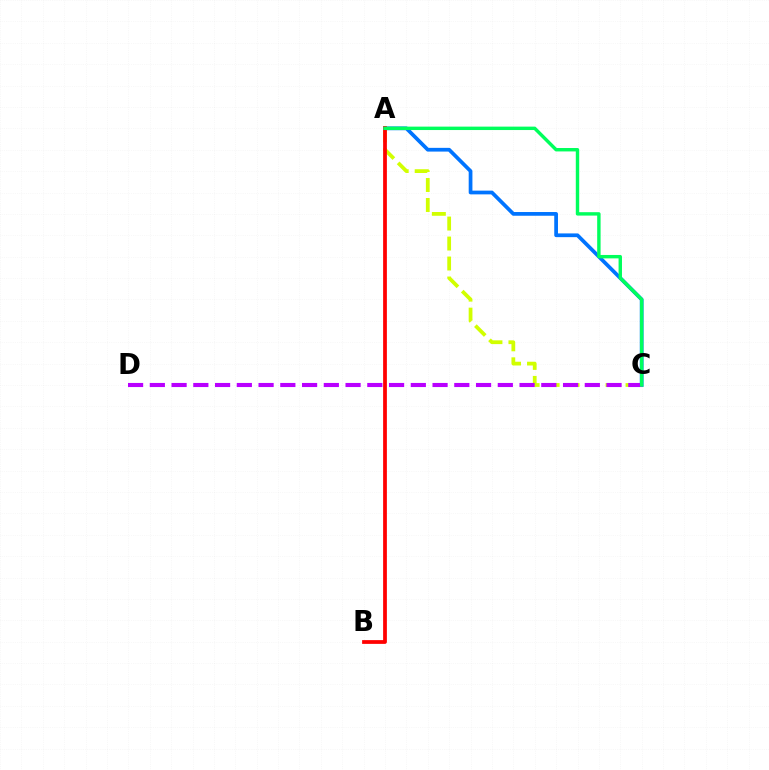{('A', 'C'): [{'color': '#d1ff00', 'line_style': 'dashed', 'thickness': 2.71}, {'color': '#0074ff', 'line_style': 'solid', 'thickness': 2.69}, {'color': '#00ff5c', 'line_style': 'solid', 'thickness': 2.46}], ('A', 'B'): [{'color': '#ff0000', 'line_style': 'solid', 'thickness': 2.71}], ('C', 'D'): [{'color': '#b900ff', 'line_style': 'dashed', 'thickness': 2.95}]}